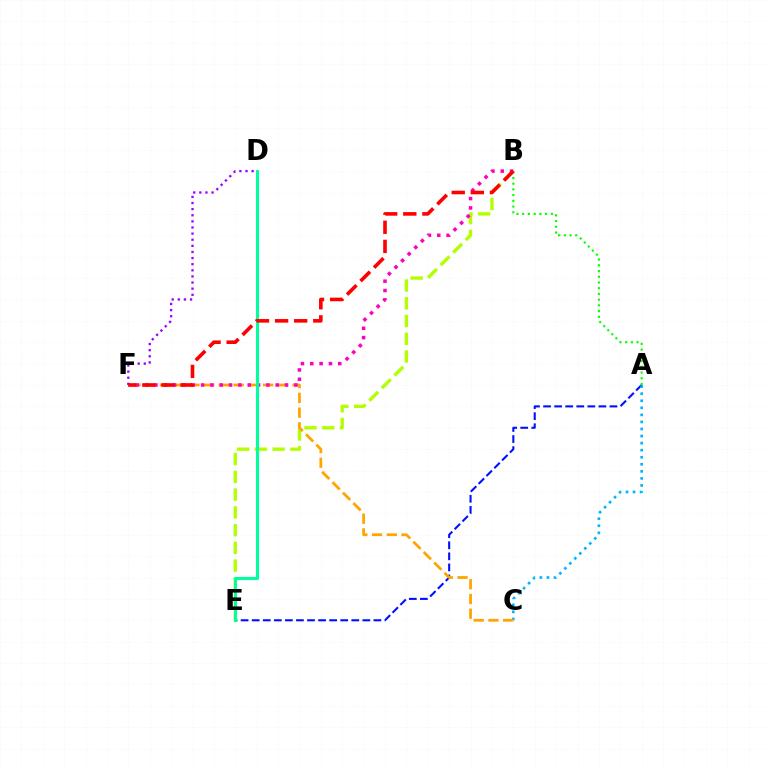{('A', 'E'): [{'color': '#0010ff', 'line_style': 'dashed', 'thickness': 1.5}], ('B', 'E'): [{'color': '#b3ff00', 'line_style': 'dashed', 'thickness': 2.41}], ('A', 'C'): [{'color': '#00b5ff', 'line_style': 'dotted', 'thickness': 1.92}], ('C', 'F'): [{'color': '#ffa500', 'line_style': 'dashed', 'thickness': 2.0}], ('A', 'B'): [{'color': '#08ff00', 'line_style': 'dotted', 'thickness': 1.56}], ('B', 'F'): [{'color': '#ff00bd', 'line_style': 'dotted', 'thickness': 2.53}, {'color': '#ff0000', 'line_style': 'dashed', 'thickness': 2.59}], ('D', 'F'): [{'color': '#9b00ff', 'line_style': 'dotted', 'thickness': 1.66}], ('D', 'E'): [{'color': '#00ff9d', 'line_style': 'solid', 'thickness': 2.22}]}